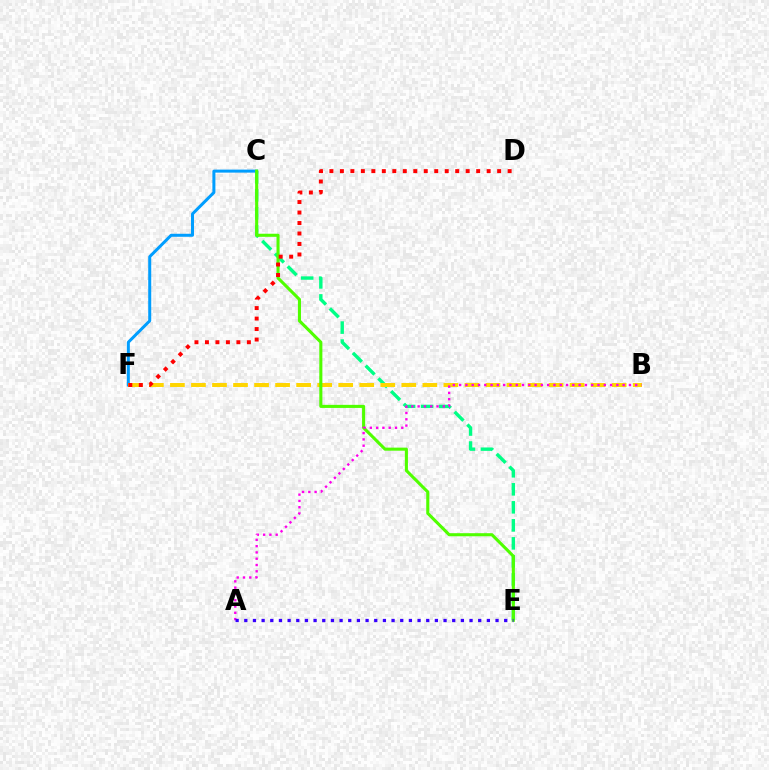{('C', 'E'): [{'color': '#00ff86', 'line_style': 'dashed', 'thickness': 2.45}, {'color': '#4fff00', 'line_style': 'solid', 'thickness': 2.22}], ('C', 'F'): [{'color': '#009eff', 'line_style': 'solid', 'thickness': 2.17}], ('B', 'F'): [{'color': '#ffd500', 'line_style': 'dashed', 'thickness': 2.86}], ('A', 'B'): [{'color': '#ff00ed', 'line_style': 'dotted', 'thickness': 1.71}], ('D', 'F'): [{'color': '#ff0000', 'line_style': 'dotted', 'thickness': 2.85}], ('A', 'E'): [{'color': '#3700ff', 'line_style': 'dotted', 'thickness': 2.35}]}